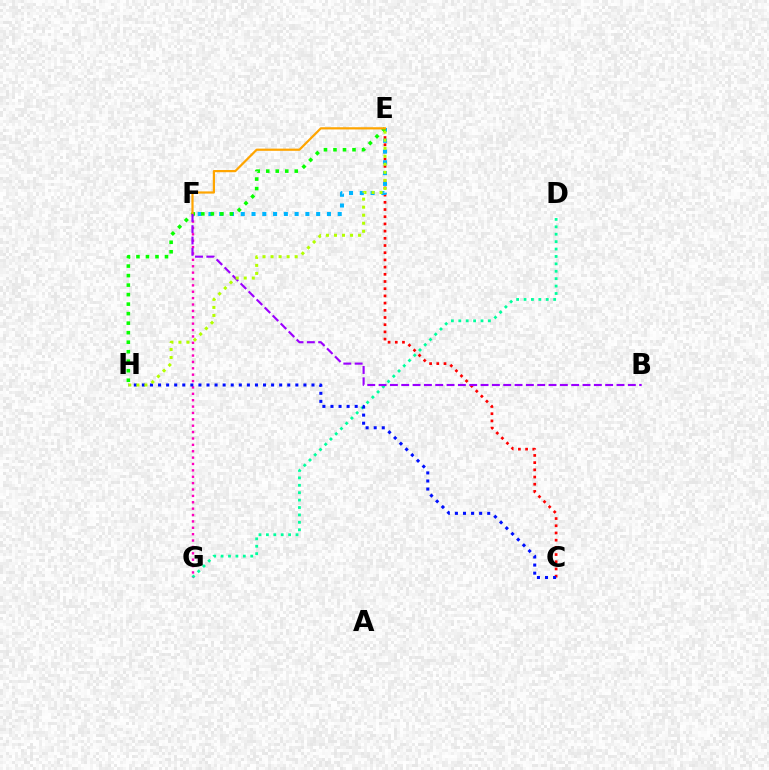{('D', 'G'): [{'color': '#00ff9d', 'line_style': 'dotted', 'thickness': 2.01}], ('F', 'G'): [{'color': '#ff00bd', 'line_style': 'dotted', 'thickness': 1.73}], ('C', 'E'): [{'color': '#ff0000', 'line_style': 'dotted', 'thickness': 1.96}], ('E', 'F'): [{'color': '#00b5ff', 'line_style': 'dotted', 'thickness': 2.93}, {'color': '#ffa500', 'line_style': 'solid', 'thickness': 1.59}], ('E', 'H'): [{'color': '#08ff00', 'line_style': 'dotted', 'thickness': 2.58}, {'color': '#b3ff00', 'line_style': 'dotted', 'thickness': 2.18}], ('B', 'F'): [{'color': '#9b00ff', 'line_style': 'dashed', 'thickness': 1.54}], ('C', 'H'): [{'color': '#0010ff', 'line_style': 'dotted', 'thickness': 2.19}]}